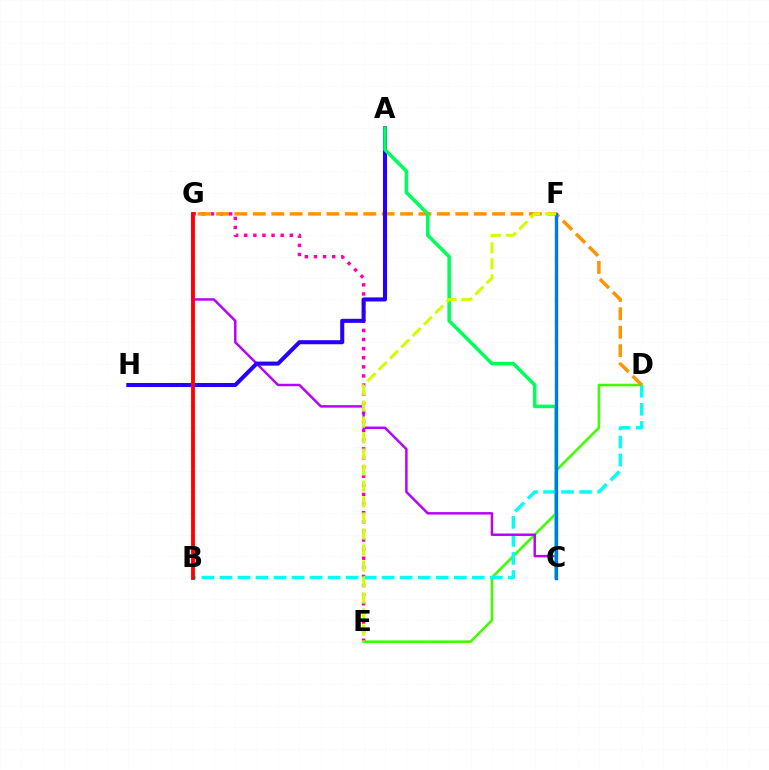{('D', 'E'): [{'color': '#3dff00', 'line_style': 'solid', 'thickness': 1.85}], ('E', 'G'): [{'color': '#ff00ac', 'line_style': 'dotted', 'thickness': 2.48}], ('B', 'D'): [{'color': '#00fff6', 'line_style': 'dashed', 'thickness': 2.45}], ('D', 'G'): [{'color': '#ff9400', 'line_style': 'dashed', 'thickness': 2.5}], ('C', 'G'): [{'color': '#b900ff', 'line_style': 'solid', 'thickness': 1.77}], ('A', 'H'): [{'color': '#2500ff', 'line_style': 'solid', 'thickness': 2.92}], ('A', 'C'): [{'color': '#00ff5c', 'line_style': 'solid', 'thickness': 2.55}], ('C', 'F'): [{'color': '#0074ff', 'line_style': 'solid', 'thickness': 2.41}], ('E', 'F'): [{'color': '#d1ff00', 'line_style': 'dashed', 'thickness': 2.17}], ('B', 'G'): [{'color': '#ff0000', 'line_style': 'solid', 'thickness': 2.76}]}